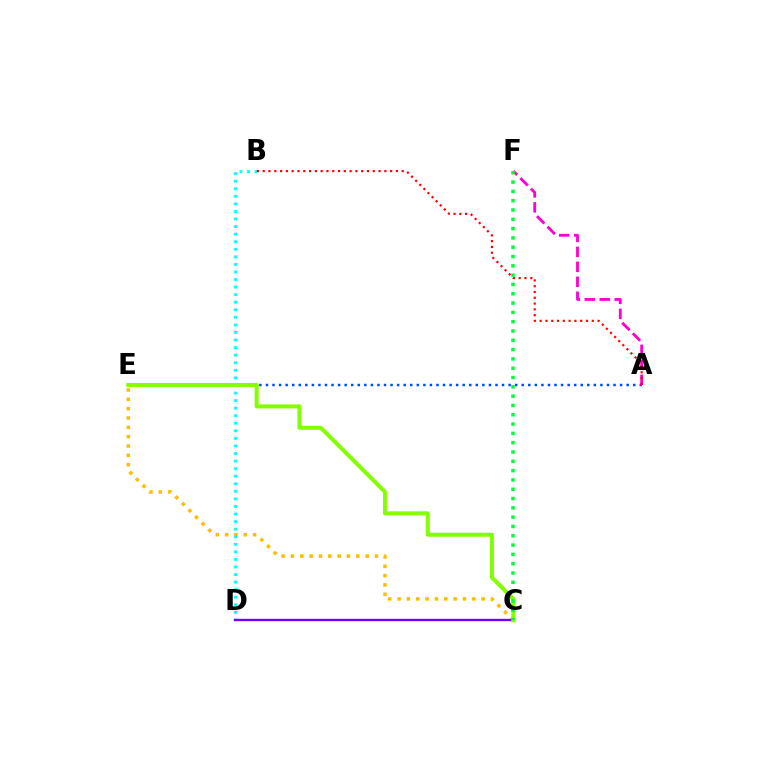{('C', 'E'): [{'color': '#ffbd00', 'line_style': 'dotted', 'thickness': 2.54}, {'color': '#84ff00', 'line_style': 'solid', 'thickness': 2.91}], ('B', 'D'): [{'color': '#00fff6', 'line_style': 'dotted', 'thickness': 2.06}], ('A', 'E'): [{'color': '#004bff', 'line_style': 'dotted', 'thickness': 1.78}], ('C', 'D'): [{'color': '#7200ff', 'line_style': 'solid', 'thickness': 1.7}], ('A', 'F'): [{'color': '#ff00cf', 'line_style': 'dashed', 'thickness': 2.03}], ('C', 'F'): [{'color': '#00ff39', 'line_style': 'dotted', 'thickness': 2.53}], ('A', 'B'): [{'color': '#ff0000', 'line_style': 'dotted', 'thickness': 1.57}]}